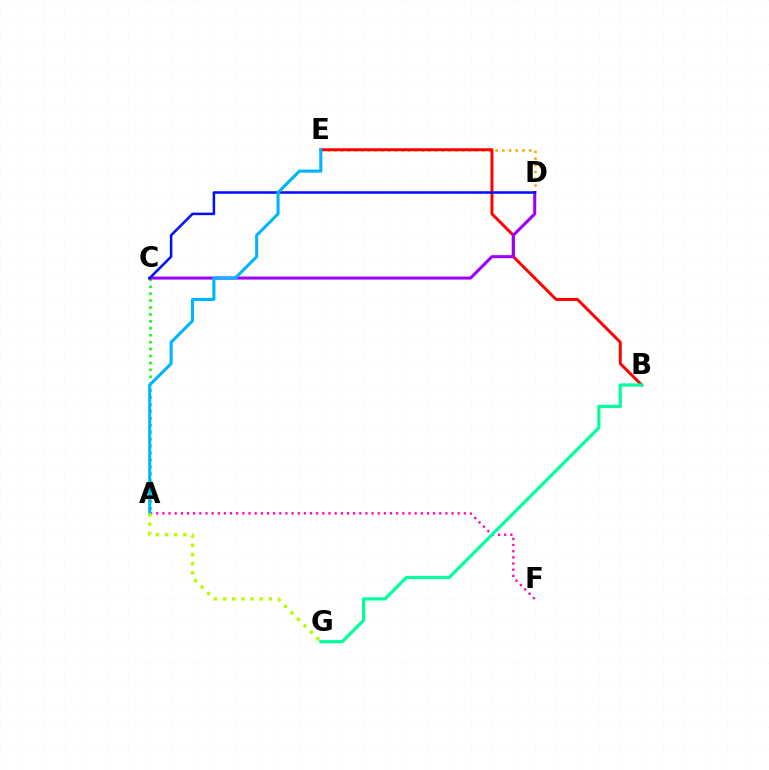{('A', 'F'): [{'color': '#ff00bd', 'line_style': 'dotted', 'thickness': 1.67}], ('D', 'E'): [{'color': '#ffa500', 'line_style': 'dotted', 'thickness': 1.83}], ('B', 'E'): [{'color': '#ff0000', 'line_style': 'solid', 'thickness': 2.12}], ('A', 'C'): [{'color': '#08ff00', 'line_style': 'dotted', 'thickness': 1.88}], ('C', 'D'): [{'color': '#9b00ff', 'line_style': 'solid', 'thickness': 2.19}, {'color': '#0010ff', 'line_style': 'solid', 'thickness': 1.83}], ('A', 'E'): [{'color': '#00b5ff', 'line_style': 'solid', 'thickness': 2.21}], ('A', 'G'): [{'color': '#b3ff00', 'line_style': 'dotted', 'thickness': 2.48}], ('B', 'G'): [{'color': '#00ff9d', 'line_style': 'solid', 'thickness': 2.31}]}